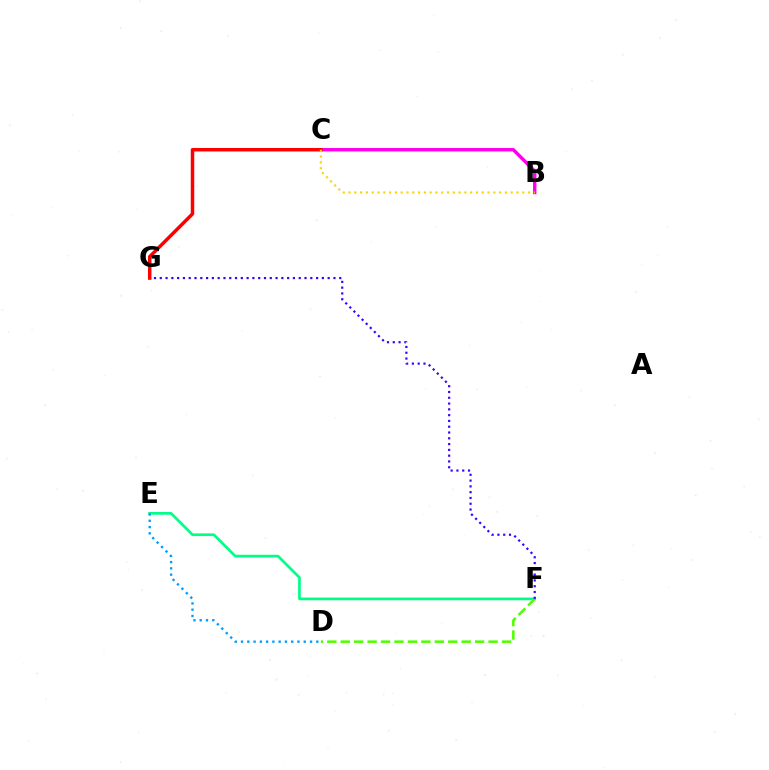{('E', 'F'): [{'color': '#00ff86', 'line_style': 'solid', 'thickness': 1.94}], ('D', 'F'): [{'color': '#4fff00', 'line_style': 'dashed', 'thickness': 1.83}], ('B', 'C'): [{'color': '#ff00ed', 'line_style': 'solid', 'thickness': 2.46}, {'color': '#ffd500', 'line_style': 'dotted', 'thickness': 1.57}], ('F', 'G'): [{'color': '#3700ff', 'line_style': 'dotted', 'thickness': 1.57}], ('D', 'E'): [{'color': '#009eff', 'line_style': 'dotted', 'thickness': 1.7}], ('C', 'G'): [{'color': '#ff0000', 'line_style': 'solid', 'thickness': 2.51}]}